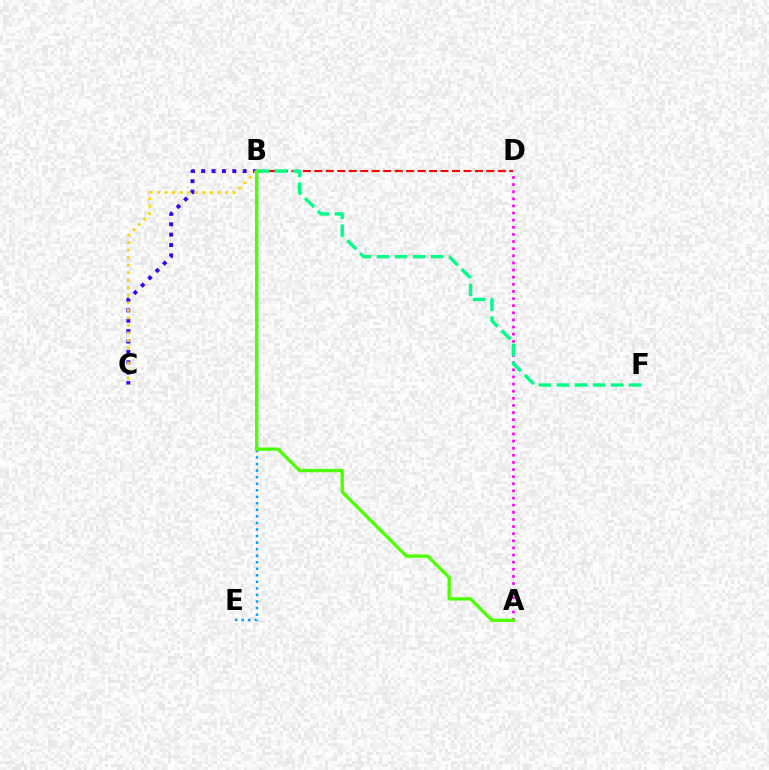{('B', 'C'): [{'color': '#3700ff', 'line_style': 'dotted', 'thickness': 2.82}, {'color': '#ffd500', 'line_style': 'dotted', 'thickness': 2.05}], ('A', 'D'): [{'color': '#ff00ed', 'line_style': 'dotted', 'thickness': 1.94}], ('B', 'E'): [{'color': '#009eff', 'line_style': 'dotted', 'thickness': 1.78}], ('B', 'D'): [{'color': '#ff0000', 'line_style': 'dashed', 'thickness': 1.56}], ('B', 'F'): [{'color': '#00ff86', 'line_style': 'dashed', 'thickness': 2.45}], ('A', 'B'): [{'color': '#4fff00', 'line_style': 'solid', 'thickness': 2.41}]}